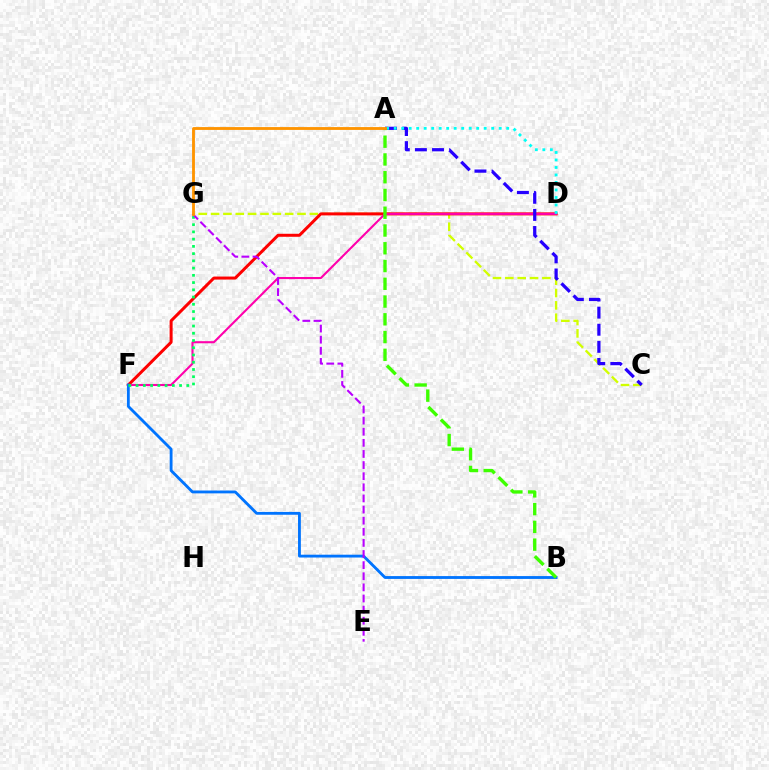{('C', 'G'): [{'color': '#d1ff00', 'line_style': 'dashed', 'thickness': 1.68}], ('D', 'F'): [{'color': '#ff0000', 'line_style': 'solid', 'thickness': 2.16}, {'color': '#ff00ac', 'line_style': 'solid', 'thickness': 1.51}], ('B', 'F'): [{'color': '#0074ff', 'line_style': 'solid', 'thickness': 2.04}], ('A', 'B'): [{'color': '#3dff00', 'line_style': 'dashed', 'thickness': 2.41}], ('F', 'G'): [{'color': '#00ff5c', 'line_style': 'dotted', 'thickness': 1.97}], ('A', 'C'): [{'color': '#2500ff', 'line_style': 'dashed', 'thickness': 2.32}], ('E', 'G'): [{'color': '#b900ff', 'line_style': 'dashed', 'thickness': 1.51}], ('A', 'D'): [{'color': '#00fff6', 'line_style': 'dotted', 'thickness': 2.04}], ('A', 'G'): [{'color': '#ff9400', 'line_style': 'solid', 'thickness': 2.05}]}